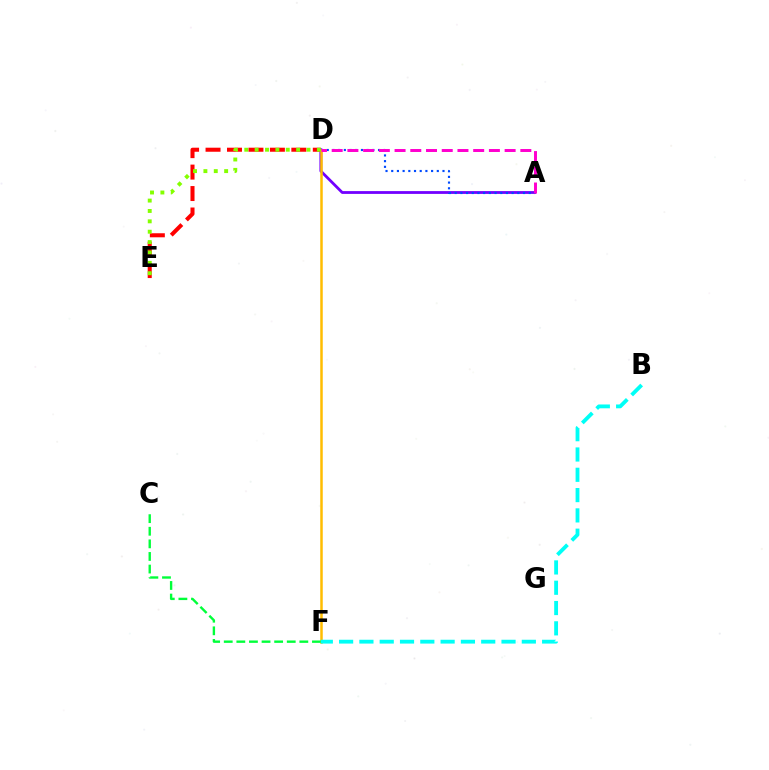{('A', 'D'): [{'color': '#7200ff', 'line_style': 'solid', 'thickness': 2.01}, {'color': '#004bff', 'line_style': 'dotted', 'thickness': 1.55}, {'color': '#ff00cf', 'line_style': 'dashed', 'thickness': 2.14}], ('D', 'E'): [{'color': '#ff0000', 'line_style': 'dashed', 'thickness': 2.91}, {'color': '#84ff00', 'line_style': 'dotted', 'thickness': 2.82}], ('D', 'F'): [{'color': '#ffbd00', 'line_style': 'solid', 'thickness': 1.8}], ('C', 'F'): [{'color': '#00ff39', 'line_style': 'dashed', 'thickness': 1.71}], ('B', 'F'): [{'color': '#00fff6', 'line_style': 'dashed', 'thickness': 2.76}]}